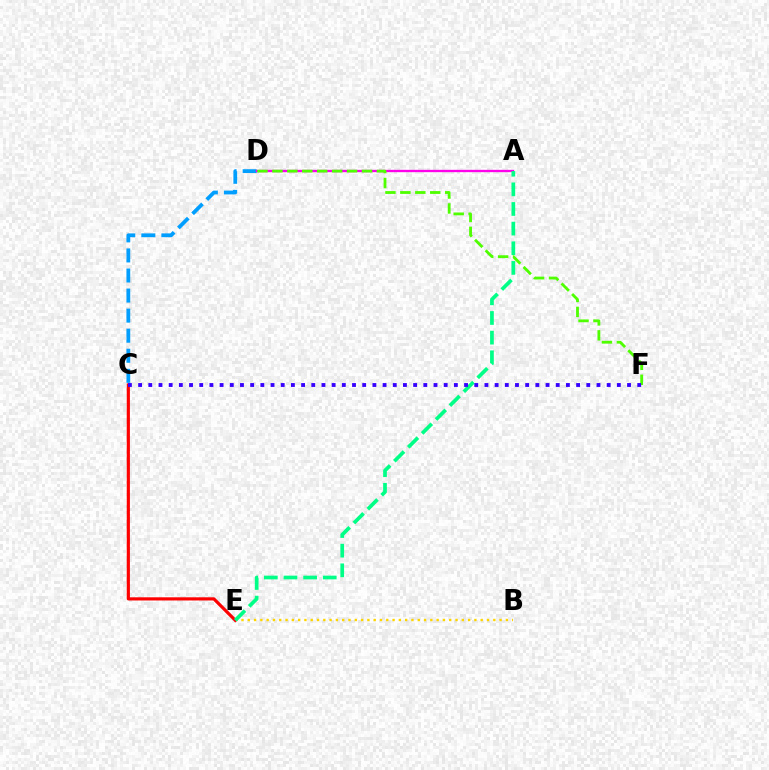{('B', 'E'): [{'color': '#ffd500', 'line_style': 'dotted', 'thickness': 1.71}], ('C', 'E'): [{'color': '#ff0000', 'line_style': 'solid', 'thickness': 2.28}], ('C', 'D'): [{'color': '#009eff', 'line_style': 'dashed', 'thickness': 2.73}], ('A', 'D'): [{'color': '#ff00ed', 'line_style': 'solid', 'thickness': 1.69}], ('A', 'E'): [{'color': '#00ff86', 'line_style': 'dashed', 'thickness': 2.67}], ('D', 'F'): [{'color': '#4fff00', 'line_style': 'dashed', 'thickness': 2.03}], ('C', 'F'): [{'color': '#3700ff', 'line_style': 'dotted', 'thickness': 2.77}]}